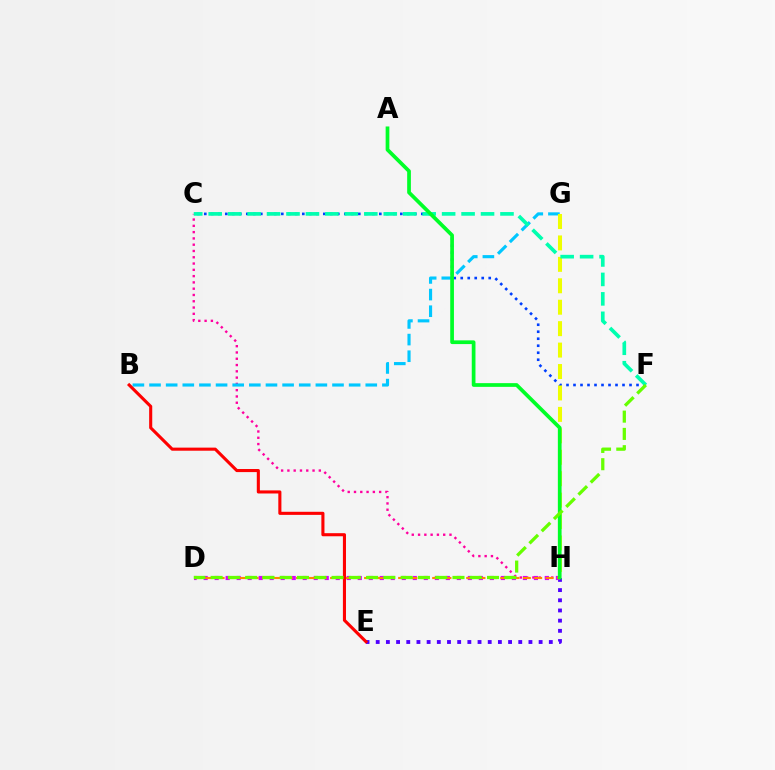{('C', 'H'): [{'color': '#ff00a0', 'line_style': 'dotted', 'thickness': 1.71}], ('B', 'G'): [{'color': '#00c7ff', 'line_style': 'dashed', 'thickness': 2.26}], ('C', 'F'): [{'color': '#003fff', 'line_style': 'dotted', 'thickness': 1.9}, {'color': '#00ffaf', 'line_style': 'dashed', 'thickness': 2.64}], ('G', 'H'): [{'color': '#eeff00', 'line_style': 'dashed', 'thickness': 2.91}], ('E', 'H'): [{'color': '#4f00ff', 'line_style': 'dotted', 'thickness': 2.77}], ('D', 'H'): [{'color': '#d600ff', 'line_style': 'dotted', 'thickness': 2.99}, {'color': '#ff8800', 'line_style': 'dashed', 'thickness': 1.54}], ('B', 'E'): [{'color': '#ff0000', 'line_style': 'solid', 'thickness': 2.22}], ('A', 'H'): [{'color': '#00ff27', 'line_style': 'solid', 'thickness': 2.67}], ('D', 'F'): [{'color': '#66ff00', 'line_style': 'dashed', 'thickness': 2.35}]}